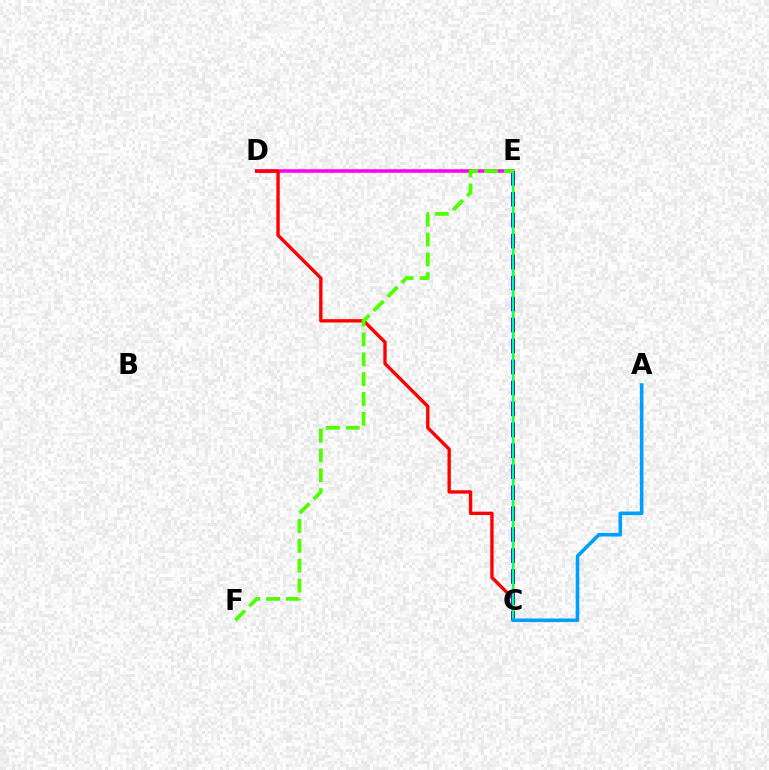{('D', 'E'): [{'color': '#ff00ed', 'line_style': 'solid', 'thickness': 2.54}], ('C', 'D'): [{'color': '#ff0000', 'line_style': 'solid', 'thickness': 2.42}], ('C', 'E'): [{'color': '#ffd500', 'line_style': 'solid', 'thickness': 2.24}, {'color': '#3700ff', 'line_style': 'dashed', 'thickness': 2.85}, {'color': '#00ff86', 'line_style': 'solid', 'thickness': 1.73}], ('E', 'F'): [{'color': '#4fff00', 'line_style': 'dashed', 'thickness': 2.7}], ('A', 'C'): [{'color': '#009eff', 'line_style': 'solid', 'thickness': 2.6}]}